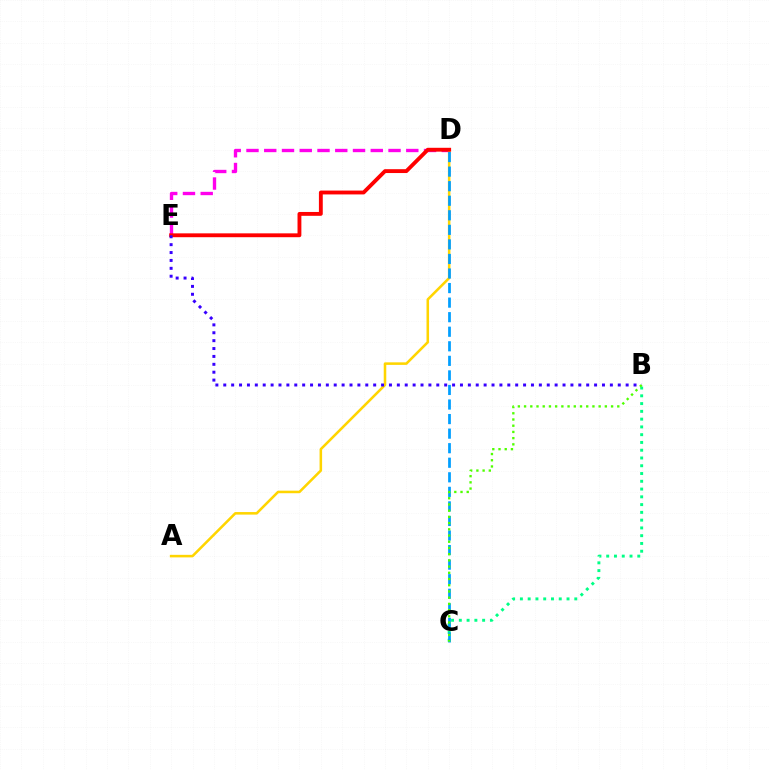{('D', 'E'): [{'color': '#ff00ed', 'line_style': 'dashed', 'thickness': 2.41}, {'color': '#ff0000', 'line_style': 'solid', 'thickness': 2.78}], ('A', 'D'): [{'color': '#ffd500', 'line_style': 'solid', 'thickness': 1.84}], ('B', 'C'): [{'color': '#00ff86', 'line_style': 'dotted', 'thickness': 2.11}, {'color': '#4fff00', 'line_style': 'dotted', 'thickness': 1.69}], ('C', 'D'): [{'color': '#009eff', 'line_style': 'dashed', 'thickness': 1.98}], ('B', 'E'): [{'color': '#3700ff', 'line_style': 'dotted', 'thickness': 2.14}]}